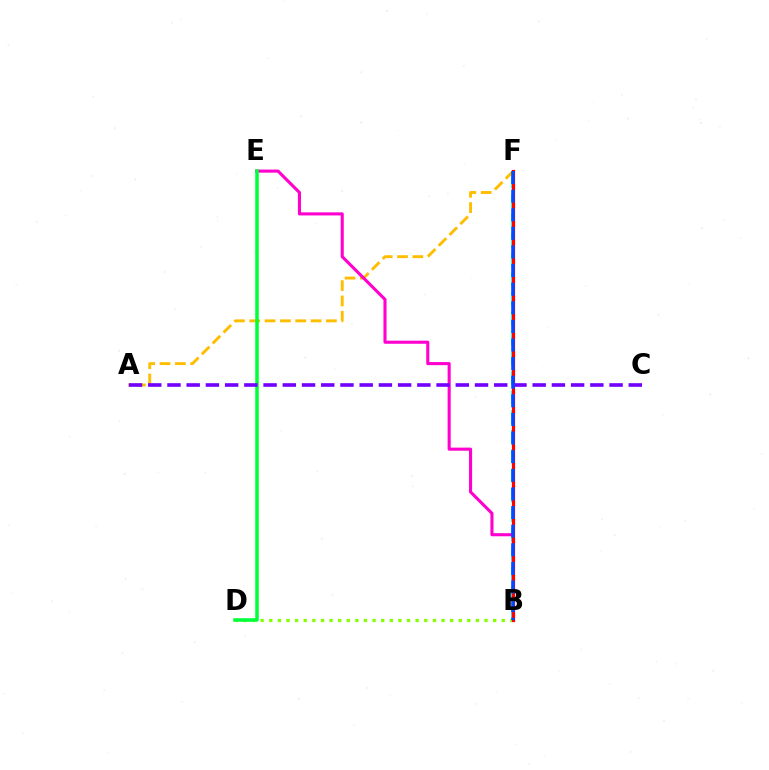{('B', 'F'): [{'color': '#00fff6', 'line_style': 'dashed', 'thickness': 2.67}, {'color': '#ff0000', 'line_style': 'solid', 'thickness': 2.3}, {'color': '#004bff', 'line_style': 'dashed', 'thickness': 2.53}], ('A', 'F'): [{'color': '#ffbd00', 'line_style': 'dashed', 'thickness': 2.08}], ('B', 'E'): [{'color': '#ff00cf', 'line_style': 'solid', 'thickness': 2.22}], ('B', 'D'): [{'color': '#84ff00', 'line_style': 'dotted', 'thickness': 2.34}], ('D', 'E'): [{'color': '#00ff39', 'line_style': 'solid', 'thickness': 2.54}], ('A', 'C'): [{'color': '#7200ff', 'line_style': 'dashed', 'thickness': 2.61}]}